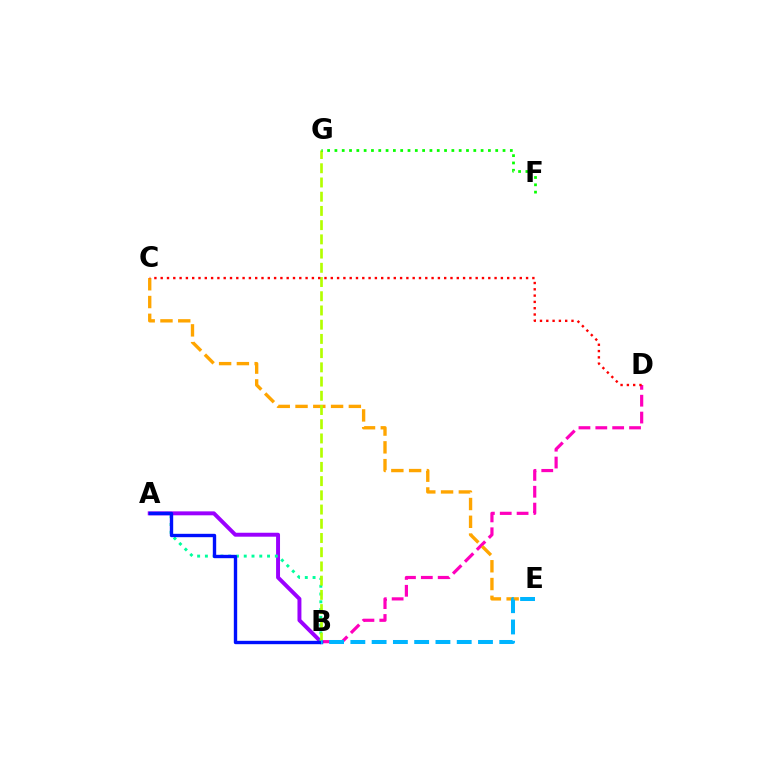{('B', 'D'): [{'color': '#ff00bd', 'line_style': 'dashed', 'thickness': 2.29}], ('C', 'E'): [{'color': '#ffa500', 'line_style': 'dashed', 'thickness': 2.41}], ('A', 'B'): [{'color': '#9b00ff', 'line_style': 'solid', 'thickness': 2.84}, {'color': '#00ff9d', 'line_style': 'dotted', 'thickness': 2.11}, {'color': '#0010ff', 'line_style': 'solid', 'thickness': 2.43}], ('B', 'G'): [{'color': '#b3ff00', 'line_style': 'dashed', 'thickness': 1.93}], ('C', 'D'): [{'color': '#ff0000', 'line_style': 'dotted', 'thickness': 1.71}], ('F', 'G'): [{'color': '#08ff00', 'line_style': 'dotted', 'thickness': 1.99}], ('B', 'E'): [{'color': '#00b5ff', 'line_style': 'dashed', 'thickness': 2.89}]}